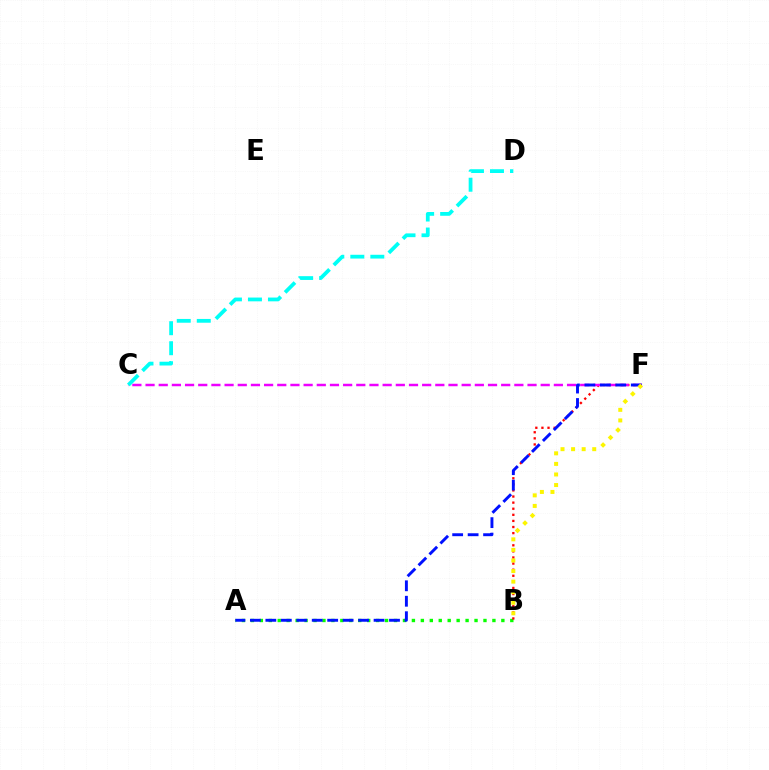{('A', 'B'): [{'color': '#08ff00', 'line_style': 'dotted', 'thickness': 2.43}], ('B', 'F'): [{'color': '#ff0000', 'line_style': 'dotted', 'thickness': 1.66}, {'color': '#fcf500', 'line_style': 'dotted', 'thickness': 2.87}], ('C', 'F'): [{'color': '#ee00ff', 'line_style': 'dashed', 'thickness': 1.79}], ('A', 'F'): [{'color': '#0010ff', 'line_style': 'dashed', 'thickness': 2.1}], ('C', 'D'): [{'color': '#00fff6', 'line_style': 'dashed', 'thickness': 2.72}]}